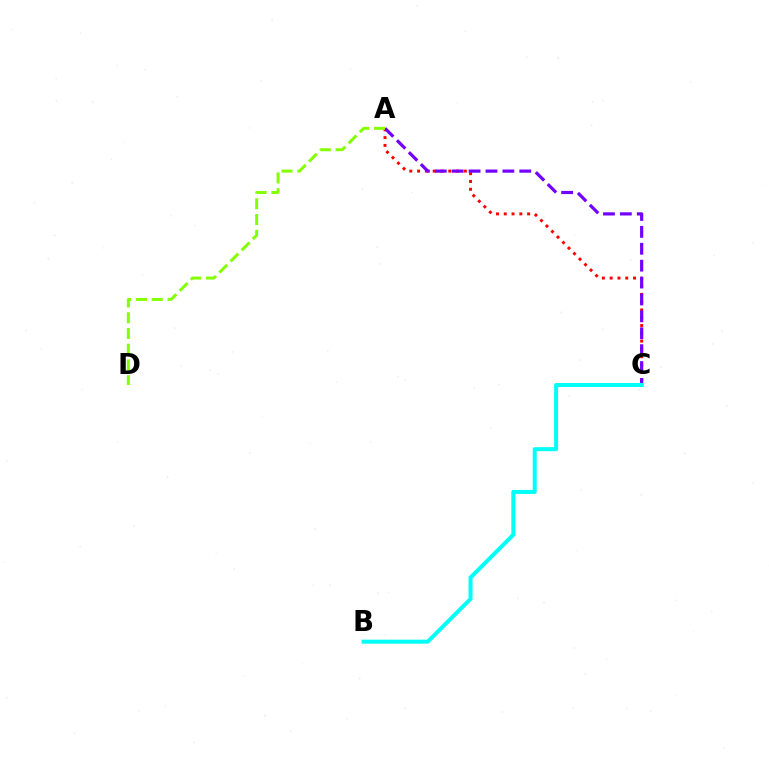{('A', 'C'): [{'color': '#ff0000', 'line_style': 'dotted', 'thickness': 2.12}, {'color': '#7200ff', 'line_style': 'dashed', 'thickness': 2.3}], ('A', 'D'): [{'color': '#84ff00', 'line_style': 'dashed', 'thickness': 2.14}], ('B', 'C'): [{'color': '#00fff6', 'line_style': 'solid', 'thickness': 2.88}]}